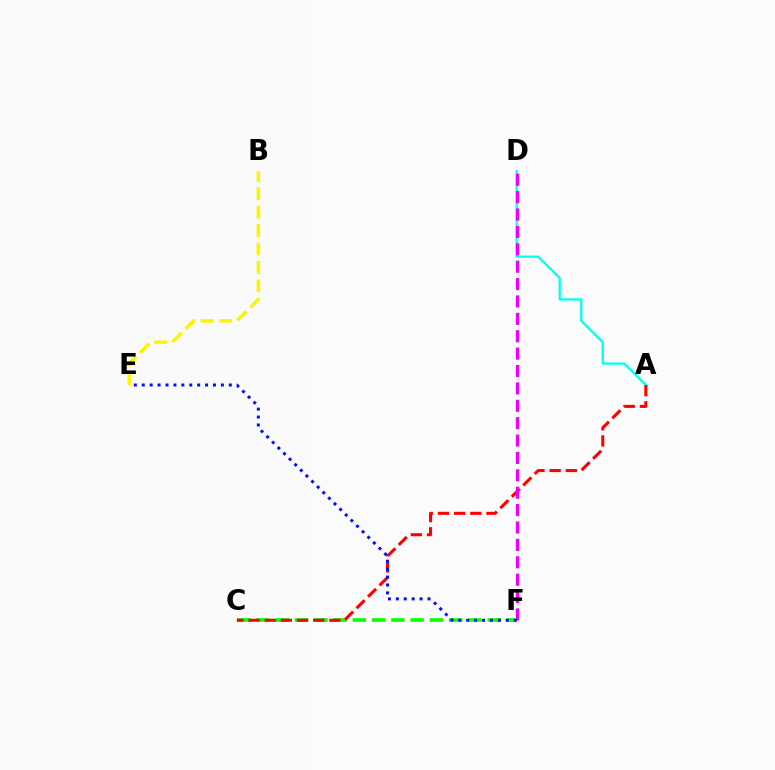{('A', 'D'): [{'color': '#00fff6', 'line_style': 'solid', 'thickness': 1.64}], ('C', 'F'): [{'color': '#08ff00', 'line_style': 'dashed', 'thickness': 2.62}], ('A', 'C'): [{'color': '#ff0000', 'line_style': 'dashed', 'thickness': 2.2}], ('D', 'F'): [{'color': '#ee00ff', 'line_style': 'dashed', 'thickness': 2.36}], ('E', 'F'): [{'color': '#0010ff', 'line_style': 'dotted', 'thickness': 2.15}], ('B', 'E'): [{'color': '#fcf500', 'line_style': 'dashed', 'thickness': 2.5}]}